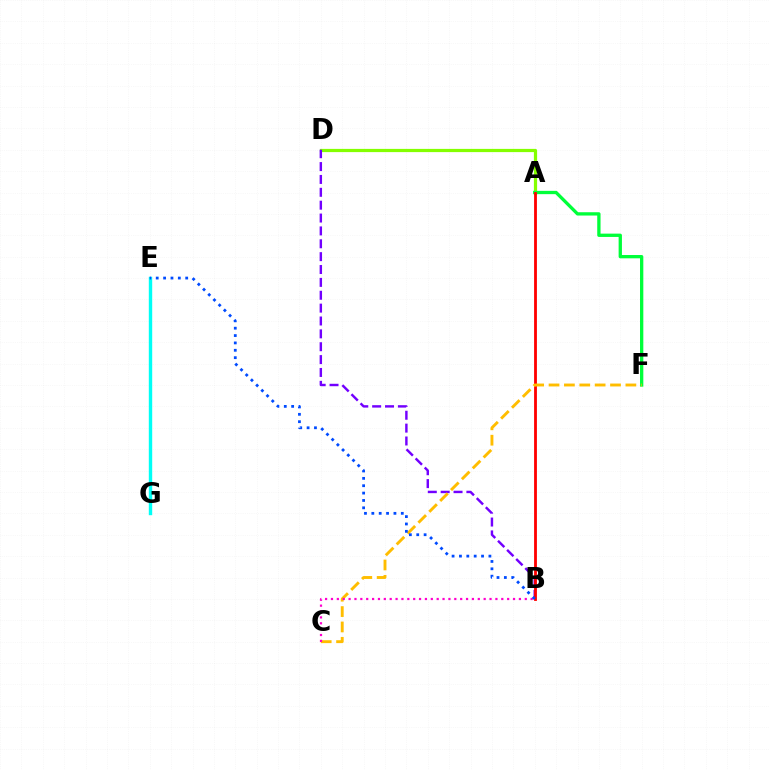{('A', 'D'): [{'color': '#84ff00', 'line_style': 'solid', 'thickness': 2.32}], ('E', 'G'): [{'color': '#00fff6', 'line_style': 'solid', 'thickness': 2.44}], ('B', 'D'): [{'color': '#7200ff', 'line_style': 'dashed', 'thickness': 1.75}], ('A', 'F'): [{'color': '#00ff39', 'line_style': 'solid', 'thickness': 2.38}], ('A', 'B'): [{'color': '#ff0000', 'line_style': 'solid', 'thickness': 2.03}], ('C', 'F'): [{'color': '#ffbd00', 'line_style': 'dashed', 'thickness': 2.09}], ('B', 'C'): [{'color': '#ff00cf', 'line_style': 'dotted', 'thickness': 1.6}], ('B', 'E'): [{'color': '#004bff', 'line_style': 'dotted', 'thickness': 2.0}]}